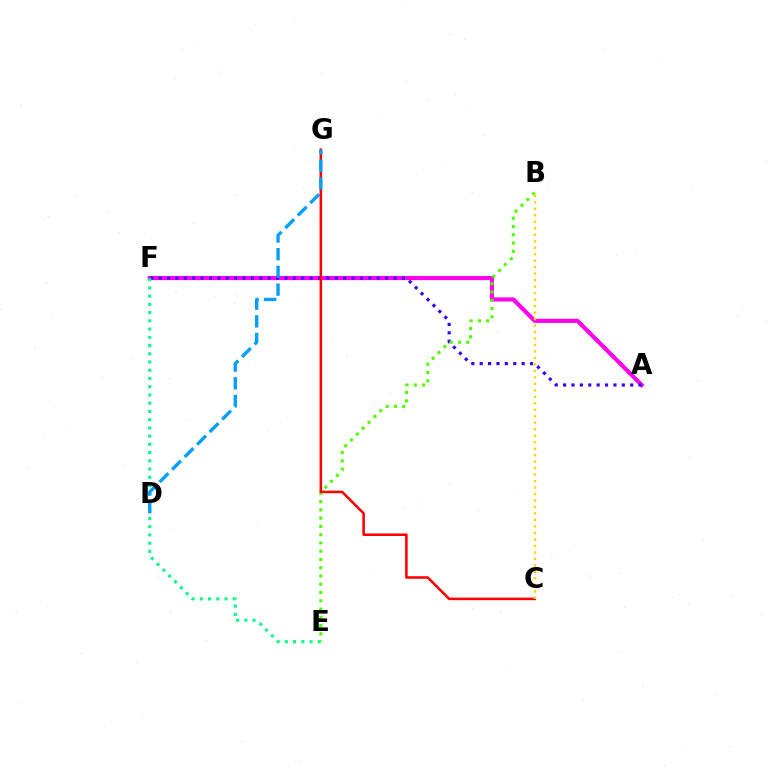{('A', 'F'): [{'color': '#ff00ed', 'line_style': 'solid', 'thickness': 2.97}, {'color': '#3700ff', 'line_style': 'dotted', 'thickness': 2.28}], ('E', 'F'): [{'color': '#00ff86', 'line_style': 'dotted', 'thickness': 2.24}], ('B', 'E'): [{'color': '#4fff00', 'line_style': 'dotted', 'thickness': 2.25}], ('C', 'G'): [{'color': '#ff0000', 'line_style': 'solid', 'thickness': 1.84}], ('B', 'C'): [{'color': '#ffd500', 'line_style': 'dotted', 'thickness': 1.76}], ('D', 'G'): [{'color': '#009eff', 'line_style': 'dashed', 'thickness': 2.4}]}